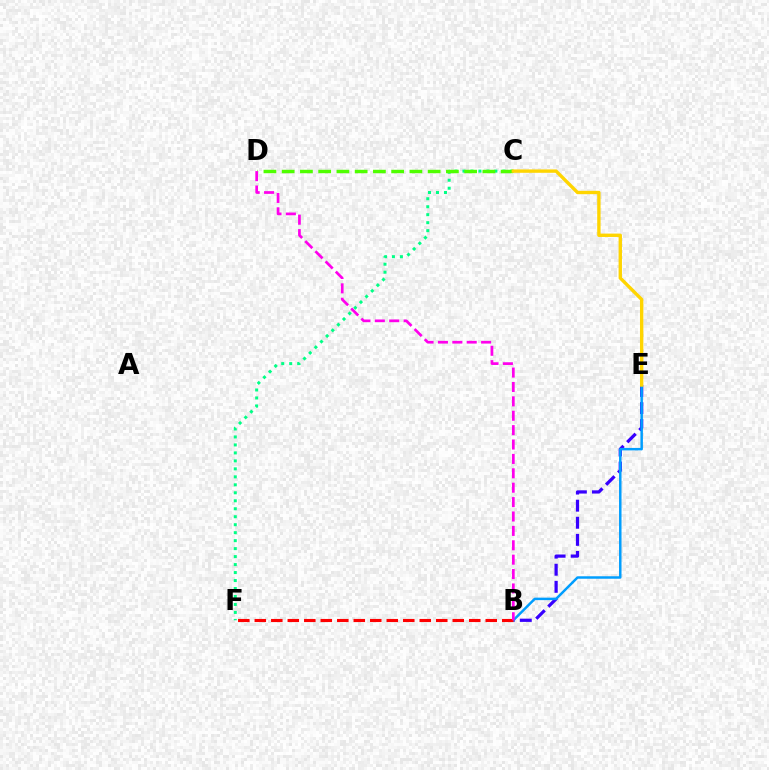{('B', 'E'): [{'color': '#3700ff', 'line_style': 'dashed', 'thickness': 2.32}, {'color': '#009eff', 'line_style': 'solid', 'thickness': 1.79}], ('C', 'F'): [{'color': '#00ff86', 'line_style': 'dotted', 'thickness': 2.17}], ('C', 'D'): [{'color': '#4fff00', 'line_style': 'dashed', 'thickness': 2.48}], ('B', 'F'): [{'color': '#ff0000', 'line_style': 'dashed', 'thickness': 2.24}], ('C', 'E'): [{'color': '#ffd500', 'line_style': 'solid', 'thickness': 2.43}], ('B', 'D'): [{'color': '#ff00ed', 'line_style': 'dashed', 'thickness': 1.96}]}